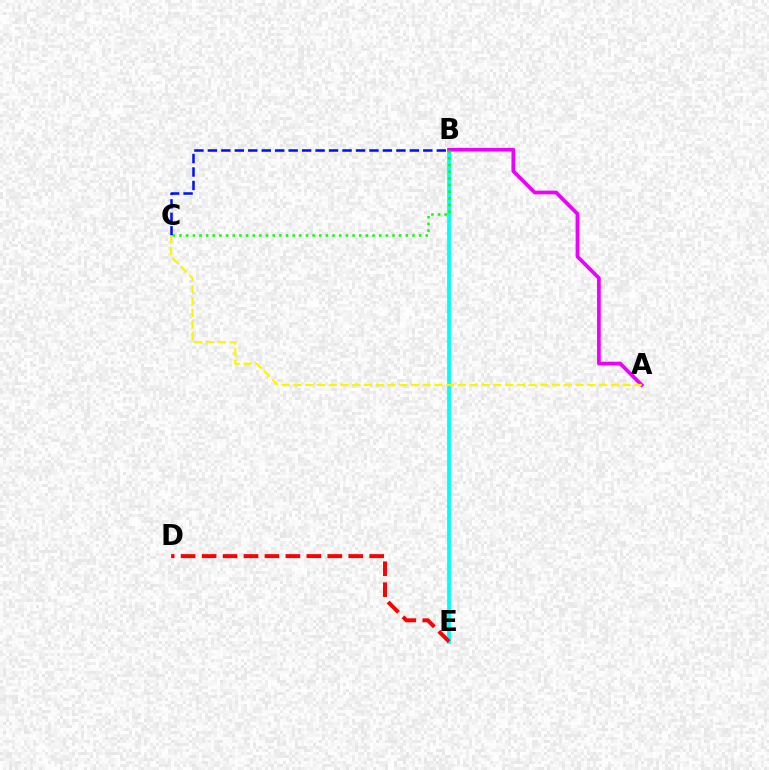{('B', 'E'): [{'color': '#00fff6', 'line_style': 'solid', 'thickness': 2.71}], ('D', 'E'): [{'color': '#ff0000', 'line_style': 'dashed', 'thickness': 2.85}], ('A', 'B'): [{'color': '#ee00ff', 'line_style': 'solid', 'thickness': 2.69}], ('B', 'C'): [{'color': '#08ff00', 'line_style': 'dotted', 'thickness': 1.81}, {'color': '#0010ff', 'line_style': 'dashed', 'thickness': 1.83}], ('A', 'C'): [{'color': '#fcf500', 'line_style': 'dashed', 'thickness': 1.6}]}